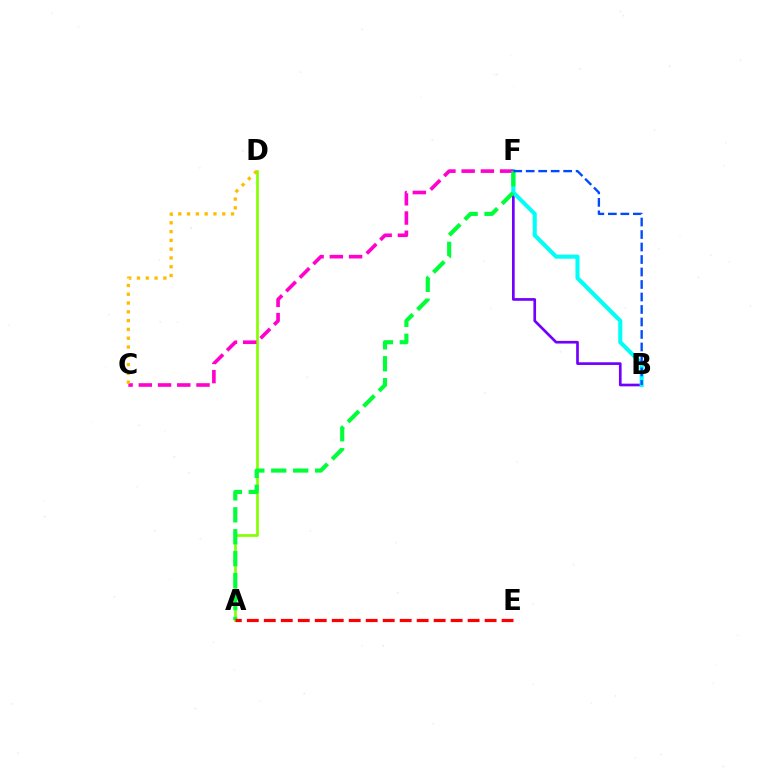{('B', 'F'): [{'color': '#7200ff', 'line_style': 'solid', 'thickness': 1.93}, {'color': '#00fff6', 'line_style': 'solid', 'thickness': 2.94}, {'color': '#004bff', 'line_style': 'dashed', 'thickness': 1.7}], ('A', 'D'): [{'color': '#84ff00', 'line_style': 'solid', 'thickness': 1.93}], ('C', 'F'): [{'color': '#ff00cf', 'line_style': 'dashed', 'thickness': 2.61}], ('A', 'F'): [{'color': '#00ff39', 'line_style': 'dashed', 'thickness': 2.98}], ('C', 'D'): [{'color': '#ffbd00', 'line_style': 'dotted', 'thickness': 2.39}], ('A', 'E'): [{'color': '#ff0000', 'line_style': 'dashed', 'thickness': 2.31}]}